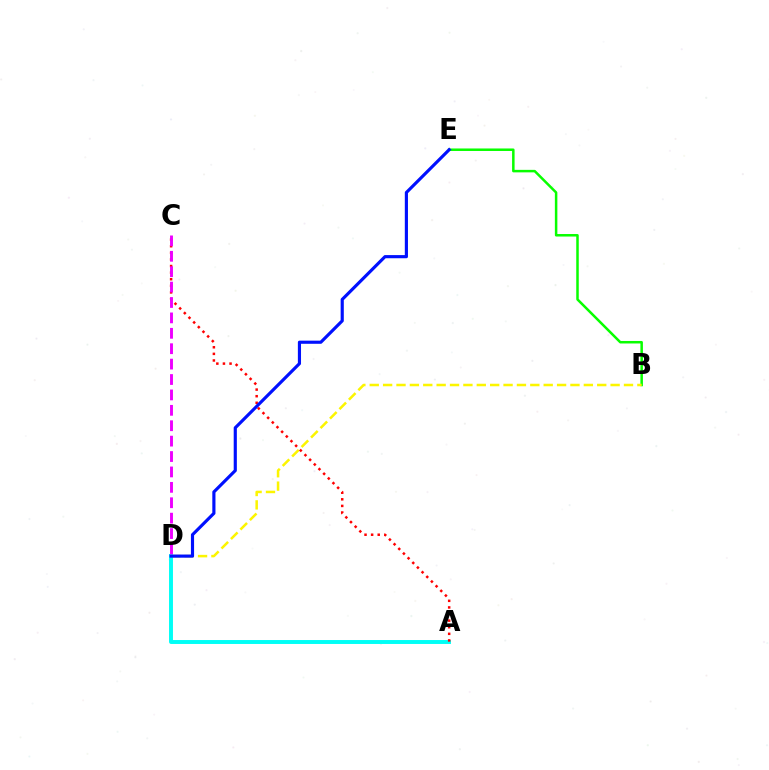{('B', 'E'): [{'color': '#08ff00', 'line_style': 'solid', 'thickness': 1.8}], ('B', 'D'): [{'color': '#fcf500', 'line_style': 'dashed', 'thickness': 1.82}], ('A', 'D'): [{'color': '#00fff6', 'line_style': 'solid', 'thickness': 2.83}], ('A', 'C'): [{'color': '#ff0000', 'line_style': 'dotted', 'thickness': 1.79}], ('D', 'E'): [{'color': '#0010ff', 'line_style': 'solid', 'thickness': 2.27}], ('C', 'D'): [{'color': '#ee00ff', 'line_style': 'dashed', 'thickness': 2.09}]}